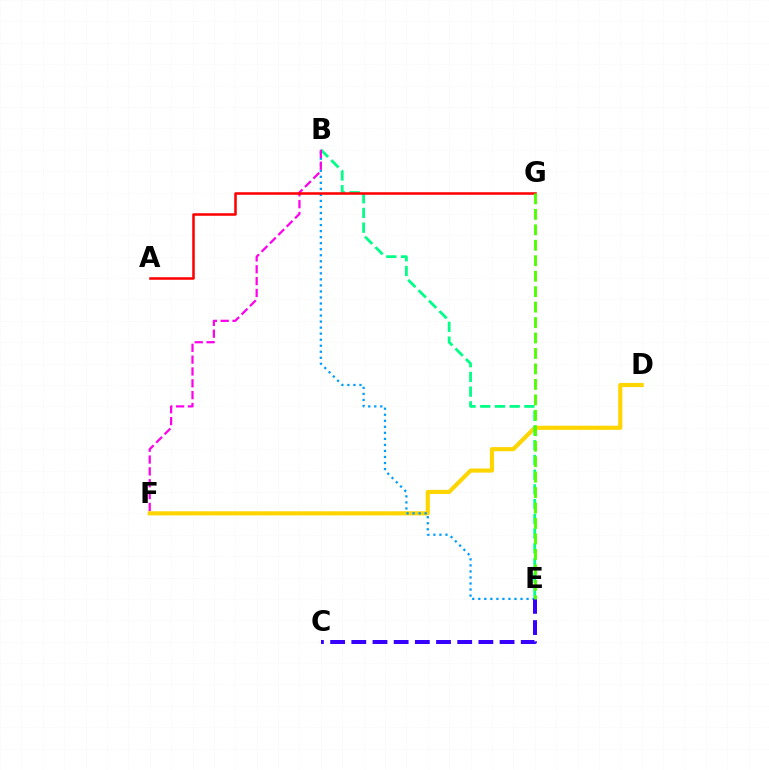{('D', 'F'): [{'color': '#ffd500', 'line_style': 'solid', 'thickness': 2.97}], ('B', 'E'): [{'color': '#009eff', 'line_style': 'dotted', 'thickness': 1.64}, {'color': '#00ff86', 'line_style': 'dashed', 'thickness': 2.0}], ('C', 'E'): [{'color': '#3700ff', 'line_style': 'dashed', 'thickness': 2.88}], ('B', 'F'): [{'color': '#ff00ed', 'line_style': 'dashed', 'thickness': 1.61}], ('A', 'G'): [{'color': '#ff0000', 'line_style': 'solid', 'thickness': 1.83}], ('E', 'G'): [{'color': '#4fff00', 'line_style': 'dashed', 'thickness': 2.1}]}